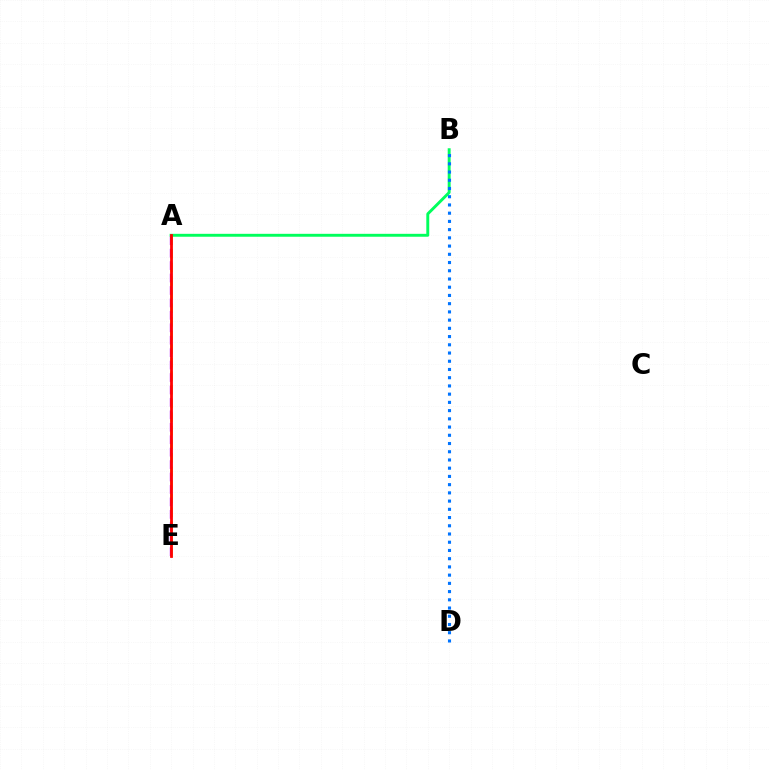{('A', 'E'): [{'color': '#d1ff00', 'line_style': 'dashed', 'thickness': 1.85}, {'color': '#b900ff', 'line_style': 'dashed', 'thickness': 1.69}, {'color': '#ff0000', 'line_style': 'solid', 'thickness': 2.0}], ('A', 'B'): [{'color': '#00ff5c', 'line_style': 'solid', 'thickness': 2.1}], ('B', 'D'): [{'color': '#0074ff', 'line_style': 'dotted', 'thickness': 2.24}]}